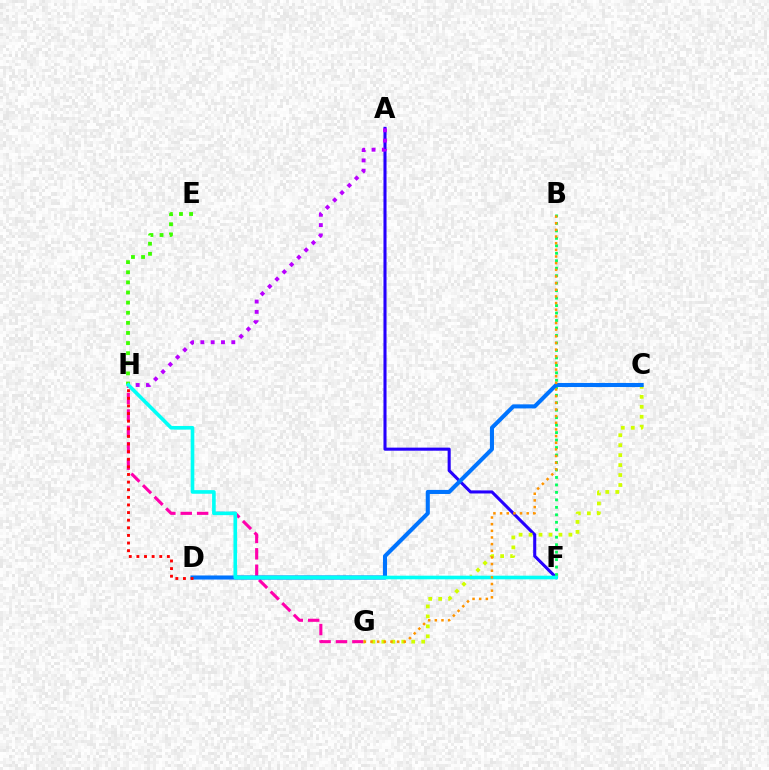{('A', 'F'): [{'color': '#2500ff', 'line_style': 'solid', 'thickness': 2.21}], ('A', 'H'): [{'color': '#b900ff', 'line_style': 'dotted', 'thickness': 2.8}], ('B', 'F'): [{'color': '#00ff5c', 'line_style': 'dotted', 'thickness': 2.03}], ('G', 'H'): [{'color': '#ff00ac', 'line_style': 'dashed', 'thickness': 2.23}], ('E', 'H'): [{'color': '#3dff00', 'line_style': 'dotted', 'thickness': 2.75}], ('C', 'G'): [{'color': '#d1ff00', 'line_style': 'dotted', 'thickness': 2.71}], ('C', 'D'): [{'color': '#0074ff', 'line_style': 'solid', 'thickness': 2.93}], ('F', 'H'): [{'color': '#00fff6', 'line_style': 'solid', 'thickness': 2.61}], ('B', 'G'): [{'color': '#ff9400', 'line_style': 'dotted', 'thickness': 1.81}], ('D', 'H'): [{'color': '#ff0000', 'line_style': 'dotted', 'thickness': 2.07}]}